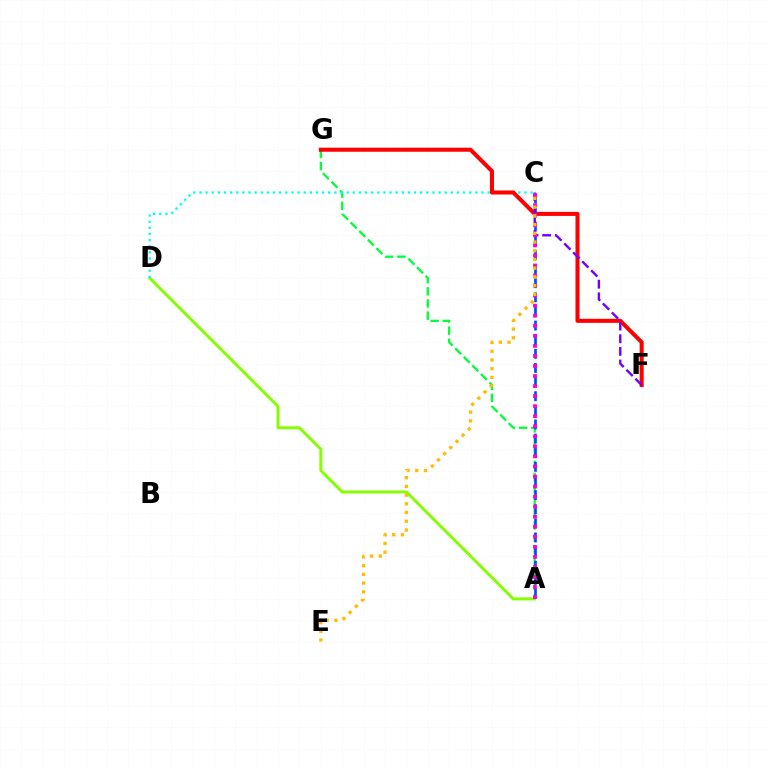{('A', 'D'): [{'color': '#84ff00', 'line_style': 'solid', 'thickness': 2.14}], ('A', 'G'): [{'color': '#00ff39', 'line_style': 'dashed', 'thickness': 1.65}], ('C', 'D'): [{'color': '#00fff6', 'line_style': 'dotted', 'thickness': 1.67}], ('F', 'G'): [{'color': '#ff0000', 'line_style': 'solid', 'thickness': 2.91}], ('A', 'C'): [{'color': '#004bff', 'line_style': 'dashed', 'thickness': 1.92}, {'color': '#ff00cf', 'line_style': 'dotted', 'thickness': 2.73}], ('C', 'F'): [{'color': '#7200ff', 'line_style': 'dashed', 'thickness': 1.72}], ('C', 'E'): [{'color': '#ffbd00', 'line_style': 'dotted', 'thickness': 2.37}]}